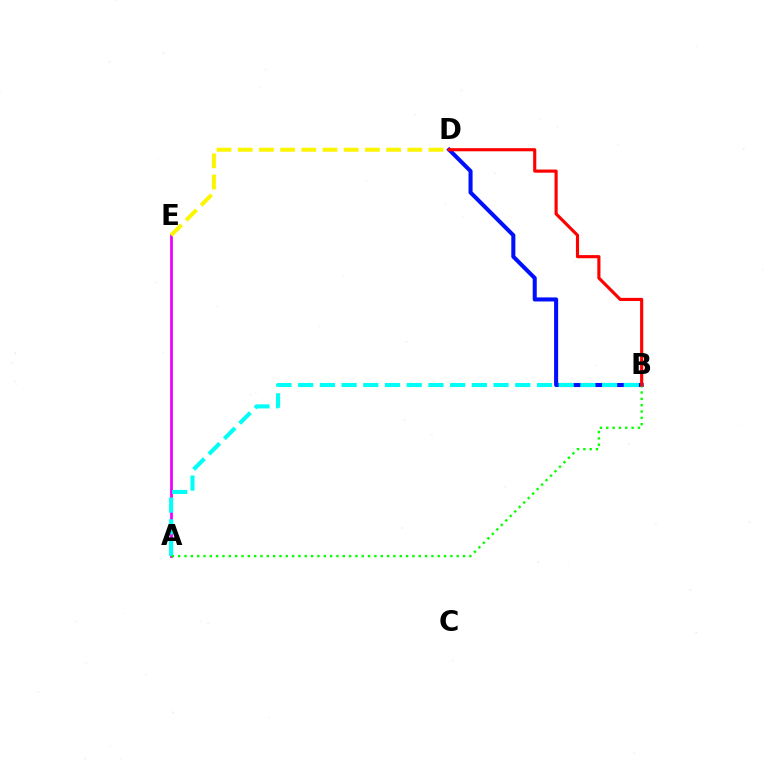{('A', 'E'): [{'color': '#ee00ff', 'line_style': 'solid', 'thickness': 1.99}], ('B', 'D'): [{'color': '#0010ff', 'line_style': 'solid', 'thickness': 2.92}, {'color': '#ff0000', 'line_style': 'solid', 'thickness': 2.26}], ('A', 'B'): [{'color': '#00fff6', 'line_style': 'dashed', 'thickness': 2.95}, {'color': '#08ff00', 'line_style': 'dotted', 'thickness': 1.72}], ('D', 'E'): [{'color': '#fcf500', 'line_style': 'dashed', 'thickness': 2.88}]}